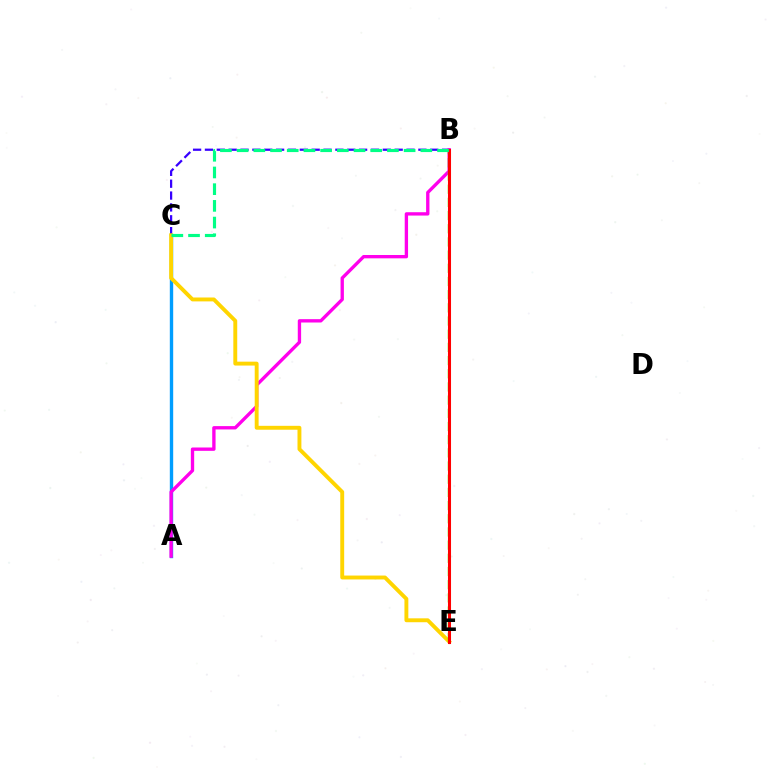{('A', 'C'): [{'color': '#009eff', 'line_style': 'solid', 'thickness': 2.43}], ('B', 'C'): [{'color': '#3700ff', 'line_style': 'dashed', 'thickness': 1.61}, {'color': '#00ff86', 'line_style': 'dashed', 'thickness': 2.27}], ('A', 'B'): [{'color': '#ff00ed', 'line_style': 'solid', 'thickness': 2.4}], ('C', 'E'): [{'color': '#ffd500', 'line_style': 'solid', 'thickness': 2.81}], ('B', 'E'): [{'color': '#4fff00', 'line_style': 'dashed', 'thickness': 1.79}, {'color': '#ff0000', 'line_style': 'solid', 'thickness': 2.2}]}